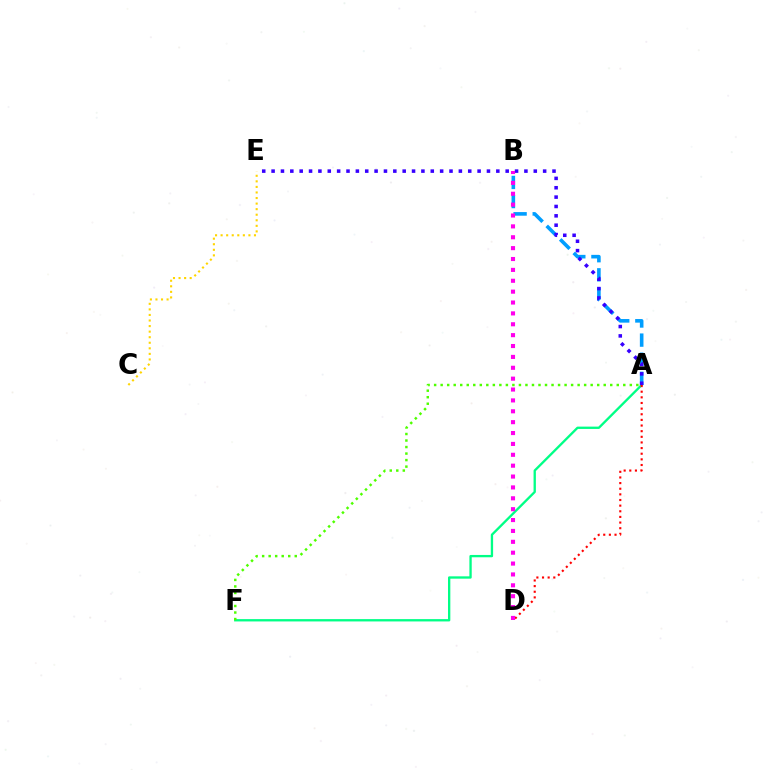{('A', 'B'): [{'color': '#009eff', 'line_style': 'dashed', 'thickness': 2.6}], ('A', 'F'): [{'color': '#00ff86', 'line_style': 'solid', 'thickness': 1.68}, {'color': '#4fff00', 'line_style': 'dotted', 'thickness': 1.77}], ('A', 'E'): [{'color': '#3700ff', 'line_style': 'dotted', 'thickness': 2.54}], ('A', 'D'): [{'color': '#ff0000', 'line_style': 'dotted', 'thickness': 1.53}], ('B', 'D'): [{'color': '#ff00ed', 'line_style': 'dotted', 'thickness': 2.96}], ('C', 'E'): [{'color': '#ffd500', 'line_style': 'dotted', 'thickness': 1.51}]}